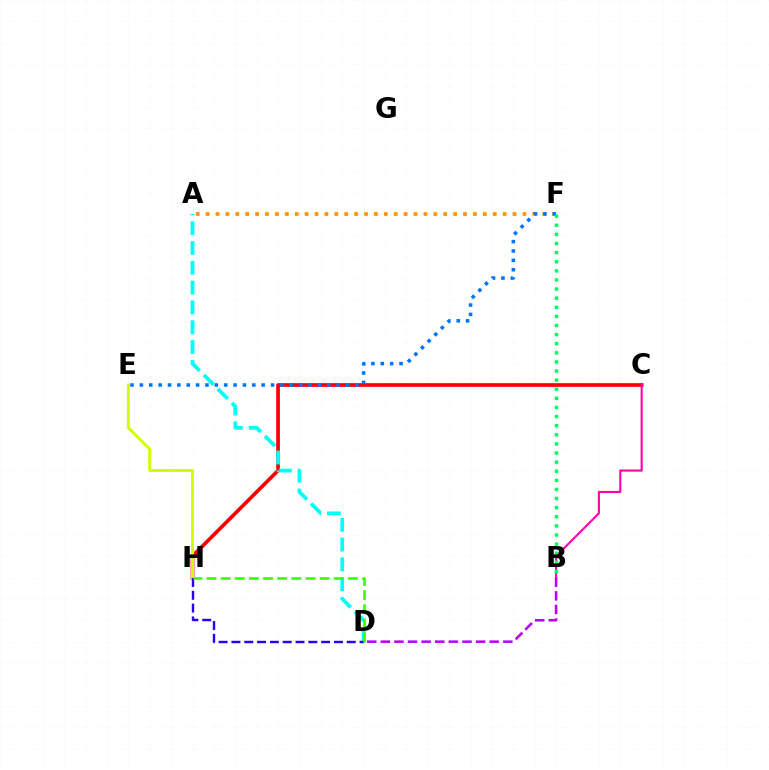{('C', 'H'): [{'color': '#ff0000', 'line_style': 'solid', 'thickness': 2.65}], ('E', 'H'): [{'color': '#d1ff00', 'line_style': 'solid', 'thickness': 2.14}], ('B', 'C'): [{'color': '#ff00ac', 'line_style': 'solid', 'thickness': 1.51}], ('A', 'F'): [{'color': '#ff9400', 'line_style': 'dotted', 'thickness': 2.69}], ('B', 'D'): [{'color': '#b900ff', 'line_style': 'dashed', 'thickness': 1.85}], ('E', 'F'): [{'color': '#0074ff', 'line_style': 'dotted', 'thickness': 2.55}], ('B', 'F'): [{'color': '#00ff5c', 'line_style': 'dotted', 'thickness': 2.47}], ('A', 'D'): [{'color': '#00fff6', 'line_style': 'dashed', 'thickness': 2.69}], ('D', 'H'): [{'color': '#2500ff', 'line_style': 'dashed', 'thickness': 1.74}, {'color': '#3dff00', 'line_style': 'dashed', 'thickness': 1.92}]}